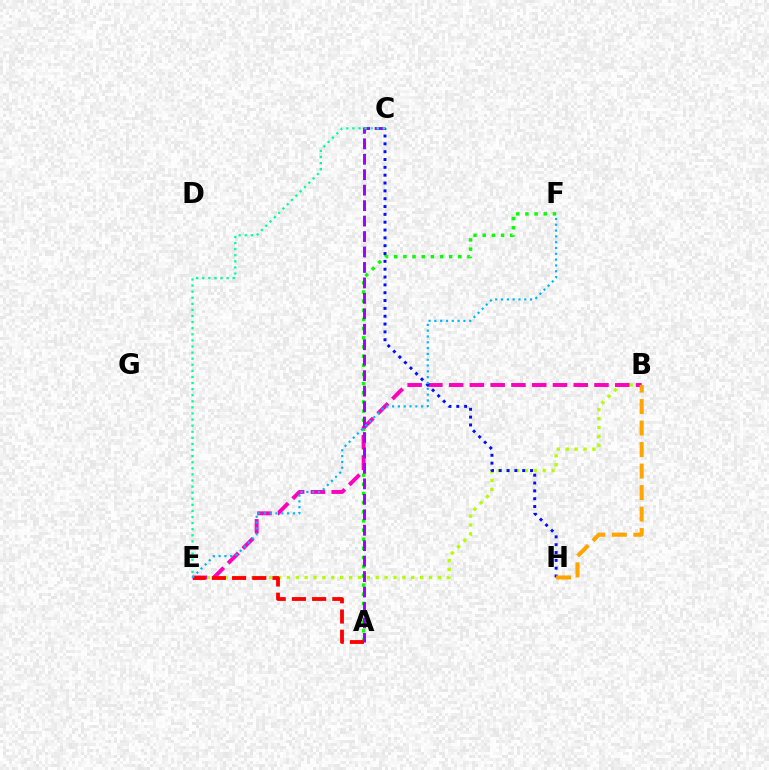{('A', 'F'): [{'color': '#08ff00', 'line_style': 'dotted', 'thickness': 2.49}], ('B', 'E'): [{'color': '#b3ff00', 'line_style': 'dotted', 'thickness': 2.41}, {'color': '#ff00bd', 'line_style': 'dashed', 'thickness': 2.82}], ('A', 'E'): [{'color': '#ff0000', 'line_style': 'dashed', 'thickness': 2.75}], ('C', 'H'): [{'color': '#0010ff', 'line_style': 'dotted', 'thickness': 2.13}], ('A', 'C'): [{'color': '#9b00ff', 'line_style': 'dashed', 'thickness': 2.1}], ('B', 'H'): [{'color': '#ffa500', 'line_style': 'dashed', 'thickness': 2.92}], ('C', 'E'): [{'color': '#00ff9d', 'line_style': 'dotted', 'thickness': 1.65}], ('E', 'F'): [{'color': '#00b5ff', 'line_style': 'dotted', 'thickness': 1.58}]}